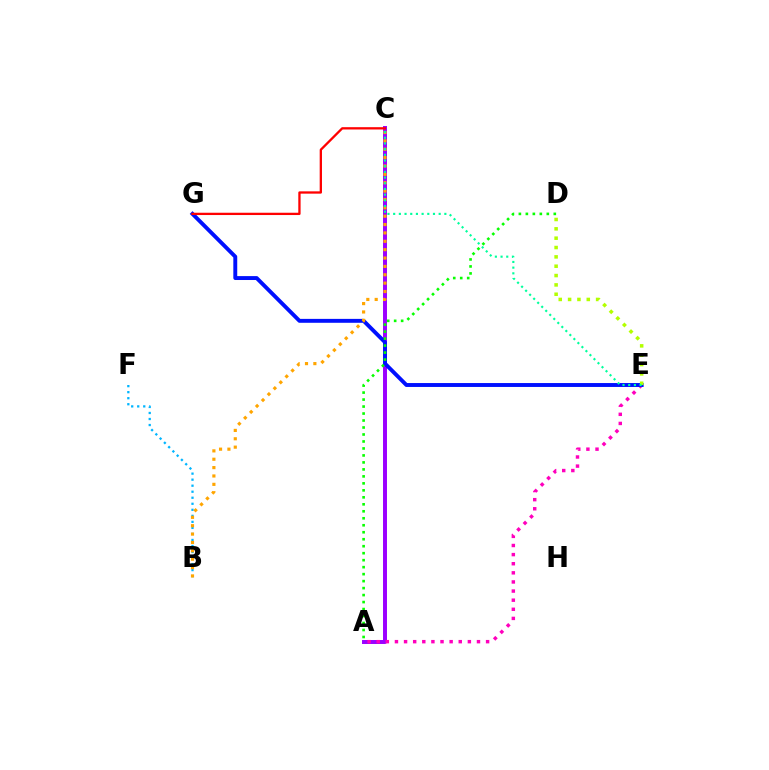{('A', 'C'): [{'color': '#9b00ff', 'line_style': 'solid', 'thickness': 2.85}], ('B', 'F'): [{'color': '#00b5ff', 'line_style': 'dotted', 'thickness': 1.64}], ('A', 'E'): [{'color': '#ff00bd', 'line_style': 'dotted', 'thickness': 2.48}], ('E', 'G'): [{'color': '#0010ff', 'line_style': 'solid', 'thickness': 2.81}], ('B', 'C'): [{'color': '#ffa500', 'line_style': 'dotted', 'thickness': 2.27}], ('D', 'E'): [{'color': '#b3ff00', 'line_style': 'dotted', 'thickness': 2.54}], ('C', 'E'): [{'color': '#00ff9d', 'line_style': 'dotted', 'thickness': 1.55}], ('A', 'D'): [{'color': '#08ff00', 'line_style': 'dotted', 'thickness': 1.9}], ('C', 'G'): [{'color': '#ff0000', 'line_style': 'solid', 'thickness': 1.65}]}